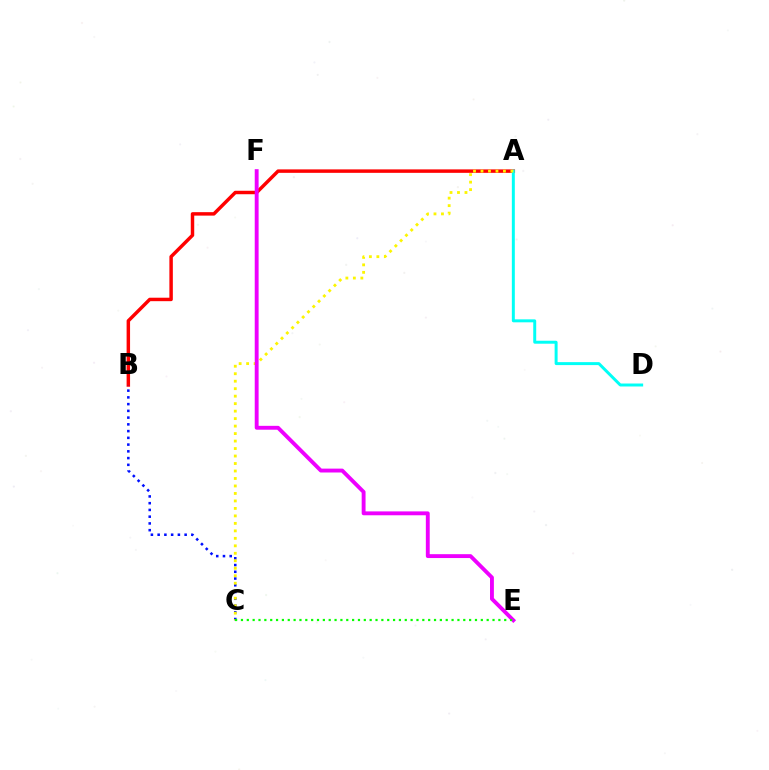{('A', 'B'): [{'color': '#ff0000', 'line_style': 'solid', 'thickness': 2.49}], ('A', 'D'): [{'color': '#00fff6', 'line_style': 'solid', 'thickness': 2.14}], ('B', 'C'): [{'color': '#0010ff', 'line_style': 'dotted', 'thickness': 1.83}], ('A', 'C'): [{'color': '#fcf500', 'line_style': 'dotted', 'thickness': 2.03}], ('E', 'F'): [{'color': '#ee00ff', 'line_style': 'solid', 'thickness': 2.79}], ('C', 'E'): [{'color': '#08ff00', 'line_style': 'dotted', 'thickness': 1.59}]}